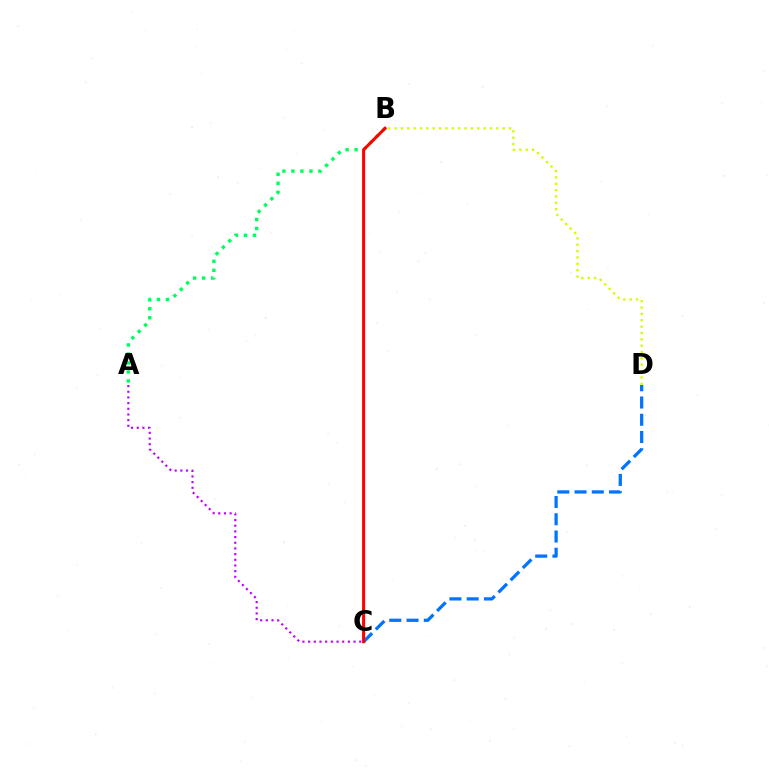{('A', 'B'): [{'color': '#00ff5c', 'line_style': 'dotted', 'thickness': 2.45}], ('C', 'D'): [{'color': '#0074ff', 'line_style': 'dashed', 'thickness': 2.34}], ('A', 'C'): [{'color': '#b900ff', 'line_style': 'dotted', 'thickness': 1.54}], ('B', 'D'): [{'color': '#d1ff00', 'line_style': 'dotted', 'thickness': 1.73}], ('B', 'C'): [{'color': '#ff0000', 'line_style': 'solid', 'thickness': 2.2}]}